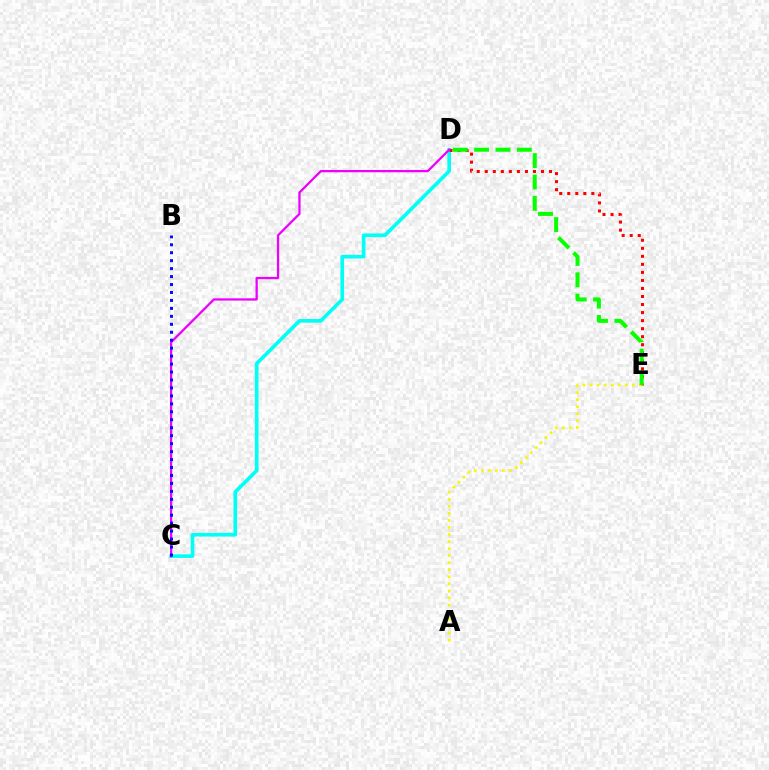{('C', 'D'): [{'color': '#00fff6', 'line_style': 'solid', 'thickness': 2.63}, {'color': '#ee00ff', 'line_style': 'solid', 'thickness': 1.63}], ('D', 'E'): [{'color': '#ff0000', 'line_style': 'dotted', 'thickness': 2.18}, {'color': '#08ff00', 'line_style': 'dashed', 'thickness': 2.9}], ('B', 'C'): [{'color': '#0010ff', 'line_style': 'dotted', 'thickness': 2.16}], ('A', 'E'): [{'color': '#fcf500', 'line_style': 'dotted', 'thickness': 1.92}]}